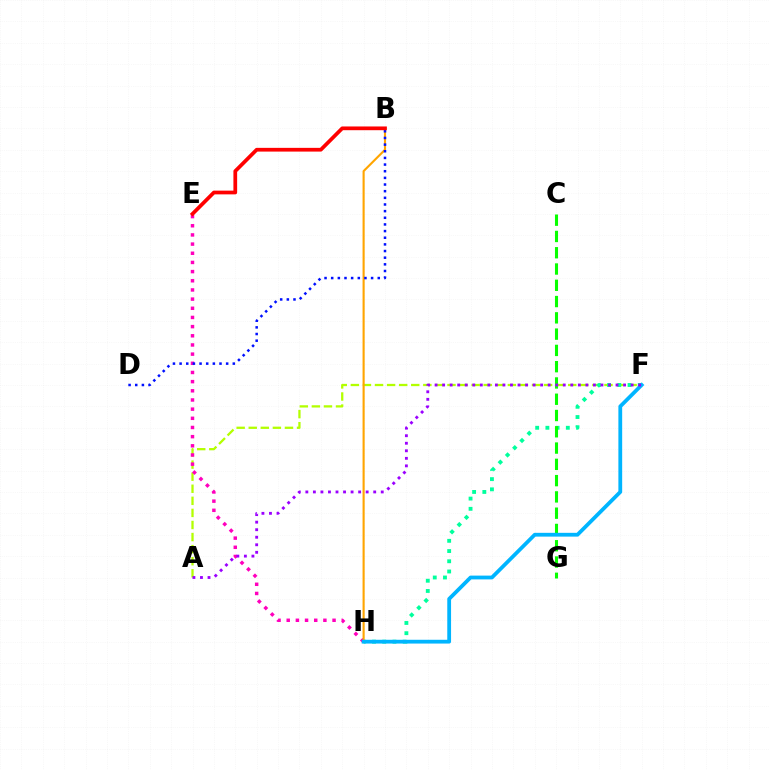{('A', 'F'): [{'color': '#b3ff00', 'line_style': 'dashed', 'thickness': 1.64}, {'color': '#9b00ff', 'line_style': 'dotted', 'thickness': 2.05}], ('F', 'H'): [{'color': '#00ff9d', 'line_style': 'dotted', 'thickness': 2.78}, {'color': '#00b5ff', 'line_style': 'solid', 'thickness': 2.73}], ('E', 'H'): [{'color': '#ff00bd', 'line_style': 'dotted', 'thickness': 2.49}], ('B', 'H'): [{'color': '#ffa500', 'line_style': 'solid', 'thickness': 1.52}], ('C', 'G'): [{'color': '#08ff00', 'line_style': 'dashed', 'thickness': 2.21}], ('B', 'D'): [{'color': '#0010ff', 'line_style': 'dotted', 'thickness': 1.81}], ('B', 'E'): [{'color': '#ff0000', 'line_style': 'solid', 'thickness': 2.69}]}